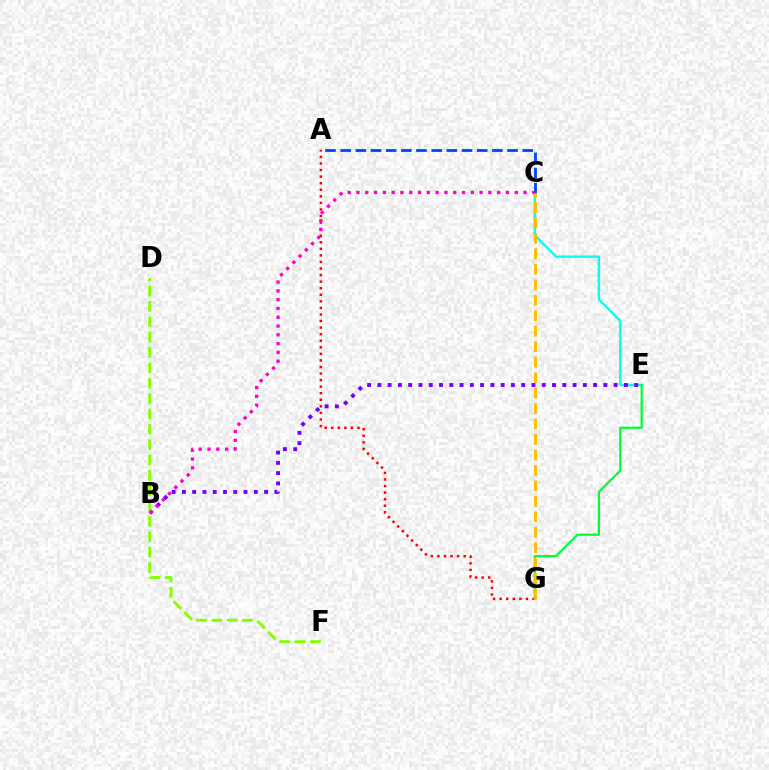{('C', 'E'): [{'color': '#00fff6', 'line_style': 'solid', 'thickness': 1.71}], ('B', 'E'): [{'color': '#7200ff', 'line_style': 'dotted', 'thickness': 2.79}], ('D', 'F'): [{'color': '#84ff00', 'line_style': 'dashed', 'thickness': 2.09}], ('A', 'C'): [{'color': '#004bff', 'line_style': 'dashed', 'thickness': 2.06}], ('A', 'G'): [{'color': '#ff0000', 'line_style': 'dotted', 'thickness': 1.78}], ('E', 'G'): [{'color': '#00ff39', 'line_style': 'solid', 'thickness': 1.62}], ('B', 'C'): [{'color': '#ff00cf', 'line_style': 'dotted', 'thickness': 2.39}], ('C', 'G'): [{'color': '#ffbd00', 'line_style': 'dashed', 'thickness': 2.1}]}